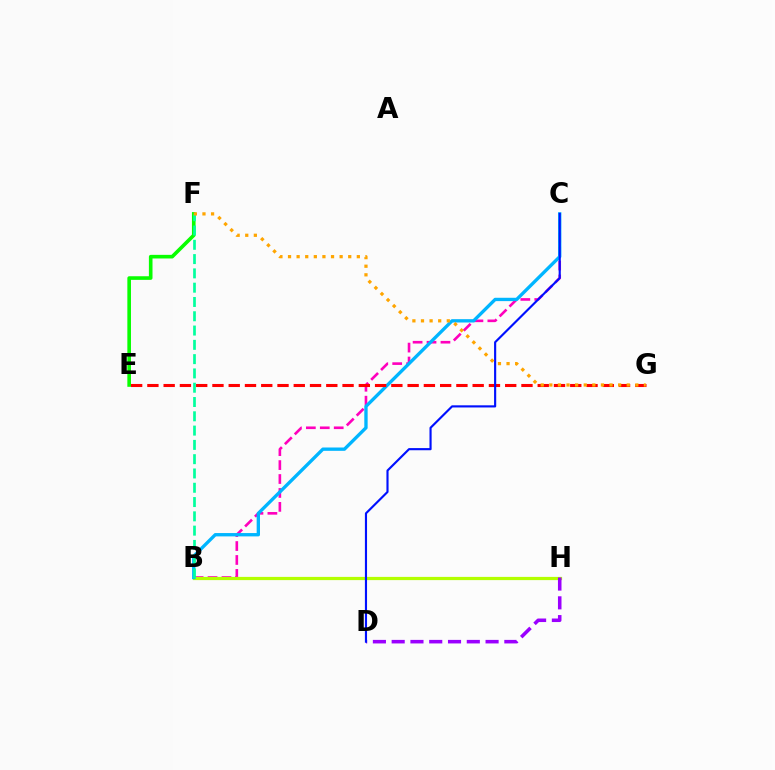{('B', 'C'): [{'color': '#ff00bd', 'line_style': 'dashed', 'thickness': 1.89}, {'color': '#00b5ff', 'line_style': 'solid', 'thickness': 2.4}], ('B', 'H'): [{'color': '#b3ff00', 'line_style': 'solid', 'thickness': 2.32}], ('D', 'H'): [{'color': '#9b00ff', 'line_style': 'dashed', 'thickness': 2.55}], ('E', 'F'): [{'color': '#08ff00', 'line_style': 'solid', 'thickness': 2.61}], ('E', 'G'): [{'color': '#ff0000', 'line_style': 'dashed', 'thickness': 2.21}], ('C', 'D'): [{'color': '#0010ff', 'line_style': 'solid', 'thickness': 1.54}], ('B', 'F'): [{'color': '#00ff9d', 'line_style': 'dashed', 'thickness': 1.94}], ('F', 'G'): [{'color': '#ffa500', 'line_style': 'dotted', 'thickness': 2.34}]}